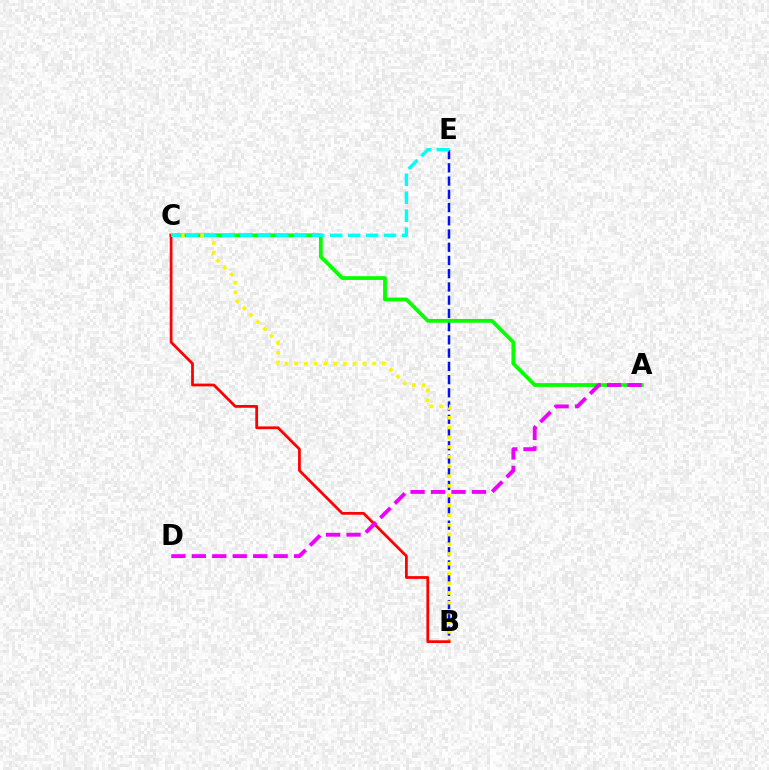{('B', 'E'): [{'color': '#0010ff', 'line_style': 'dashed', 'thickness': 1.8}], ('A', 'C'): [{'color': '#08ff00', 'line_style': 'solid', 'thickness': 2.72}], ('B', 'C'): [{'color': '#fcf500', 'line_style': 'dotted', 'thickness': 2.64}, {'color': '#ff0000', 'line_style': 'solid', 'thickness': 1.99}], ('A', 'D'): [{'color': '#ee00ff', 'line_style': 'dashed', 'thickness': 2.78}], ('C', 'E'): [{'color': '#00fff6', 'line_style': 'dashed', 'thickness': 2.44}]}